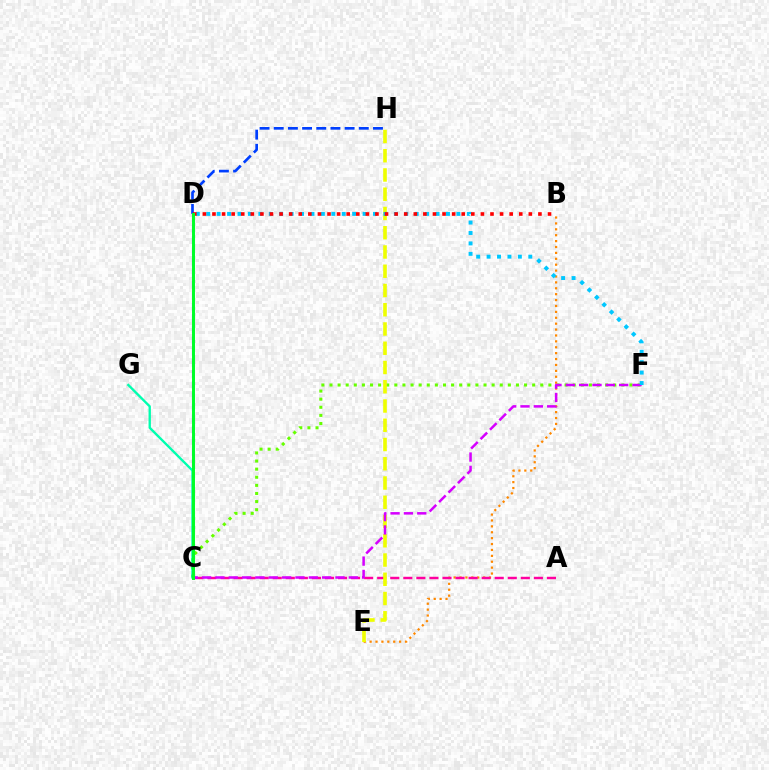{('C', 'F'): [{'color': '#66ff00', 'line_style': 'dotted', 'thickness': 2.2}, {'color': '#d600ff', 'line_style': 'dashed', 'thickness': 1.81}], ('B', 'E'): [{'color': '#ff8800', 'line_style': 'dotted', 'thickness': 1.6}], ('A', 'C'): [{'color': '#ff00a0', 'line_style': 'dashed', 'thickness': 1.77}], ('E', 'H'): [{'color': '#eeff00', 'line_style': 'dashed', 'thickness': 2.62}], ('C', 'D'): [{'color': '#4f00ff', 'line_style': 'dashed', 'thickness': 1.51}, {'color': '#00ff27', 'line_style': 'solid', 'thickness': 2.14}], ('D', 'F'): [{'color': '#00c7ff', 'line_style': 'dotted', 'thickness': 2.83}], ('D', 'H'): [{'color': '#003fff', 'line_style': 'dashed', 'thickness': 1.93}], ('C', 'G'): [{'color': '#00ffaf', 'line_style': 'solid', 'thickness': 1.7}], ('B', 'D'): [{'color': '#ff0000', 'line_style': 'dotted', 'thickness': 2.6}]}